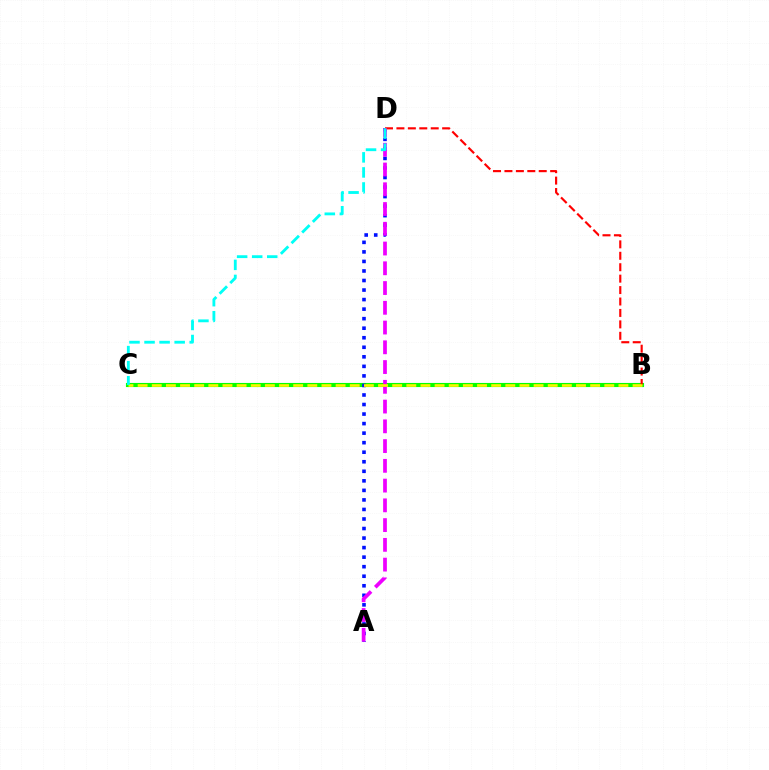{('B', 'C'): [{'color': '#08ff00', 'line_style': 'solid', 'thickness': 2.96}, {'color': '#fcf500', 'line_style': 'dashed', 'thickness': 1.92}], ('A', 'D'): [{'color': '#0010ff', 'line_style': 'dotted', 'thickness': 2.59}, {'color': '#ee00ff', 'line_style': 'dashed', 'thickness': 2.68}], ('B', 'D'): [{'color': '#ff0000', 'line_style': 'dashed', 'thickness': 1.55}], ('C', 'D'): [{'color': '#00fff6', 'line_style': 'dashed', 'thickness': 2.05}]}